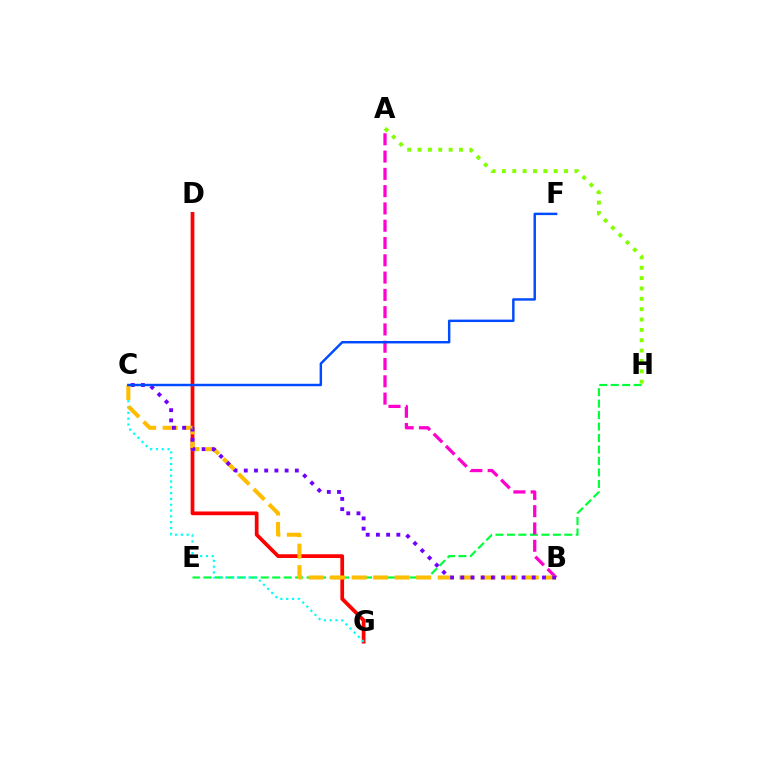{('E', 'H'): [{'color': '#00ff39', 'line_style': 'dashed', 'thickness': 1.56}], ('A', 'H'): [{'color': '#84ff00', 'line_style': 'dotted', 'thickness': 2.81}], ('D', 'G'): [{'color': '#ff0000', 'line_style': 'solid', 'thickness': 2.69}], ('A', 'B'): [{'color': '#ff00cf', 'line_style': 'dashed', 'thickness': 2.35}], ('C', 'G'): [{'color': '#00fff6', 'line_style': 'dotted', 'thickness': 1.58}], ('B', 'C'): [{'color': '#ffbd00', 'line_style': 'dashed', 'thickness': 2.92}, {'color': '#7200ff', 'line_style': 'dotted', 'thickness': 2.77}], ('C', 'F'): [{'color': '#004bff', 'line_style': 'solid', 'thickness': 1.76}]}